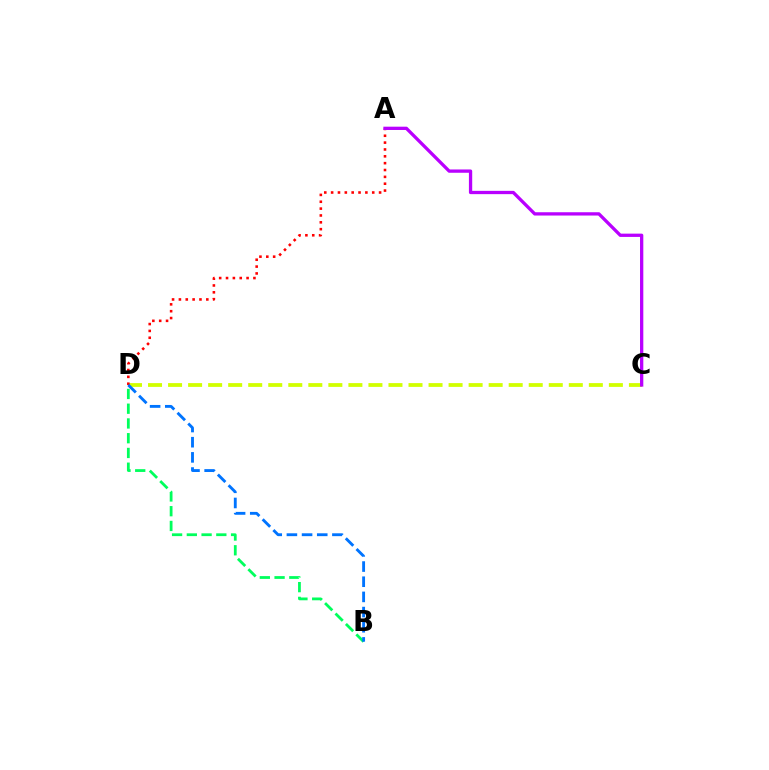{('C', 'D'): [{'color': '#d1ff00', 'line_style': 'dashed', 'thickness': 2.72}], ('A', 'D'): [{'color': '#ff0000', 'line_style': 'dotted', 'thickness': 1.86}], ('B', 'D'): [{'color': '#00ff5c', 'line_style': 'dashed', 'thickness': 2.0}, {'color': '#0074ff', 'line_style': 'dashed', 'thickness': 2.06}], ('A', 'C'): [{'color': '#b900ff', 'line_style': 'solid', 'thickness': 2.37}]}